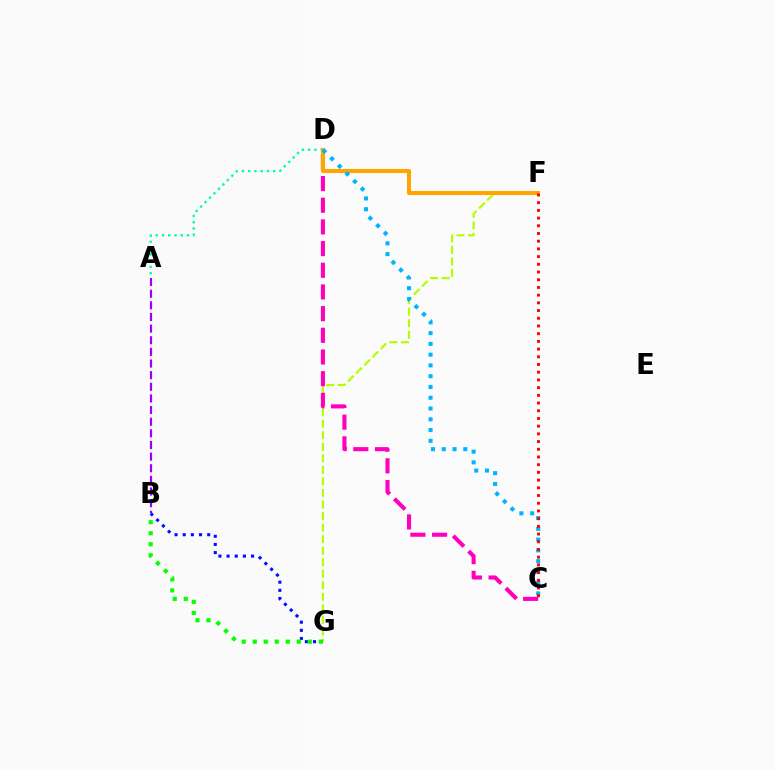{('A', 'D'): [{'color': '#00ff9d', 'line_style': 'dotted', 'thickness': 1.7}], ('F', 'G'): [{'color': '#b3ff00', 'line_style': 'dashed', 'thickness': 1.57}], ('C', 'D'): [{'color': '#ff00bd', 'line_style': 'dashed', 'thickness': 2.95}, {'color': '#00b5ff', 'line_style': 'dotted', 'thickness': 2.93}], ('D', 'F'): [{'color': '#ffa500', 'line_style': 'solid', 'thickness': 2.92}], ('A', 'B'): [{'color': '#9b00ff', 'line_style': 'dashed', 'thickness': 1.58}], ('B', 'G'): [{'color': '#0010ff', 'line_style': 'dotted', 'thickness': 2.22}, {'color': '#08ff00', 'line_style': 'dotted', 'thickness': 2.99}], ('C', 'F'): [{'color': '#ff0000', 'line_style': 'dotted', 'thickness': 2.09}]}